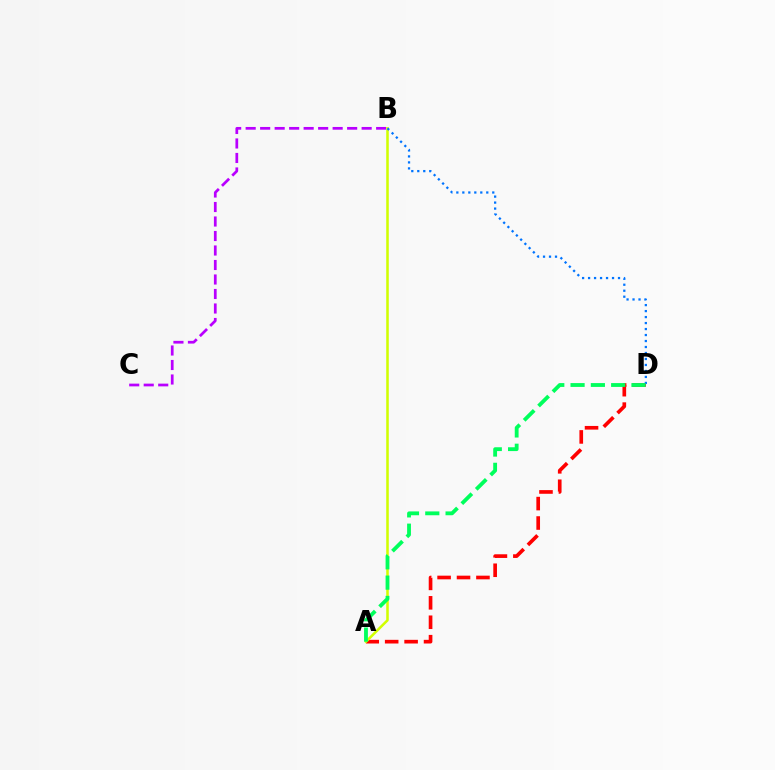{('A', 'D'): [{'color': '#ff0000', 'line_style': 'dashed', 'thickness': 2.64}, {'color': '#00ff5c', 'line_style': 'dashed', 'thickness': 2.76}], ('B', 'C'): [{'color': '#b900ff', 'line_style': 'dashed', 'thickness': 1.97}], ('A', 'B'): [{'color': '#d1ff00', 'line_style': 'solid', 'thickness': 1.83}], ('B', 'D'): [{'color': '#0074ff', 'line_style': 'dotted', 'thickness': 1.63}]}